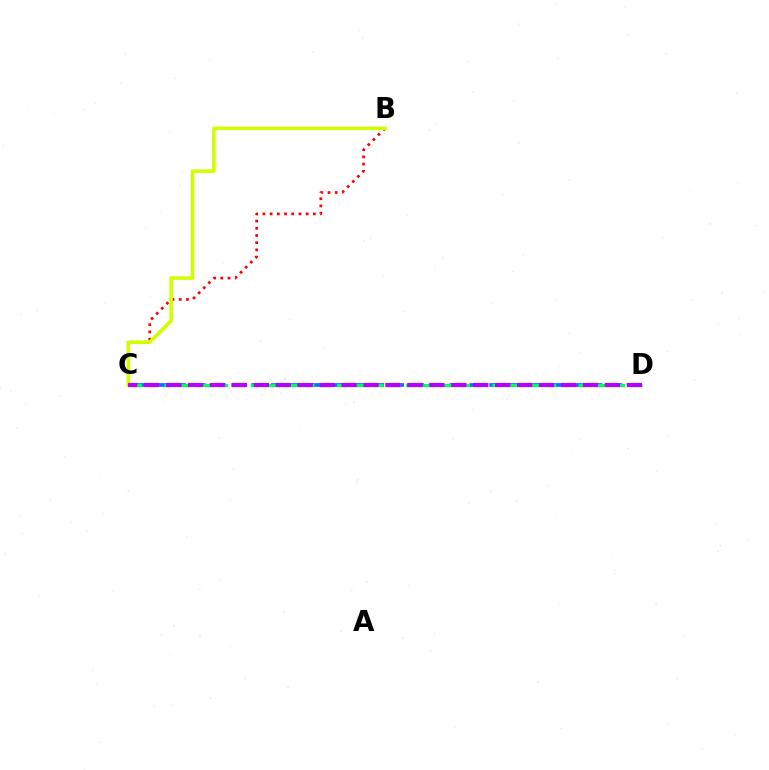{('C', 'D'): [{'color': '#0074ff', 'line_style': 'dashed', 'thickness': 2.69}, {'color': '#00ff5c', 'line_style': 'dashed', 'thickness': 2.34}, {'color': '#b900ff', 'line_style': 'dashed', 'thickness': 2.98}], ('B', 'C'): [{'color': '#ff0000', 'line_style': 'dotted', 'thickness': 1.96}, {'color': '#d1ff00', 'line_style': 'solid', 'thickness': 2.57}]}